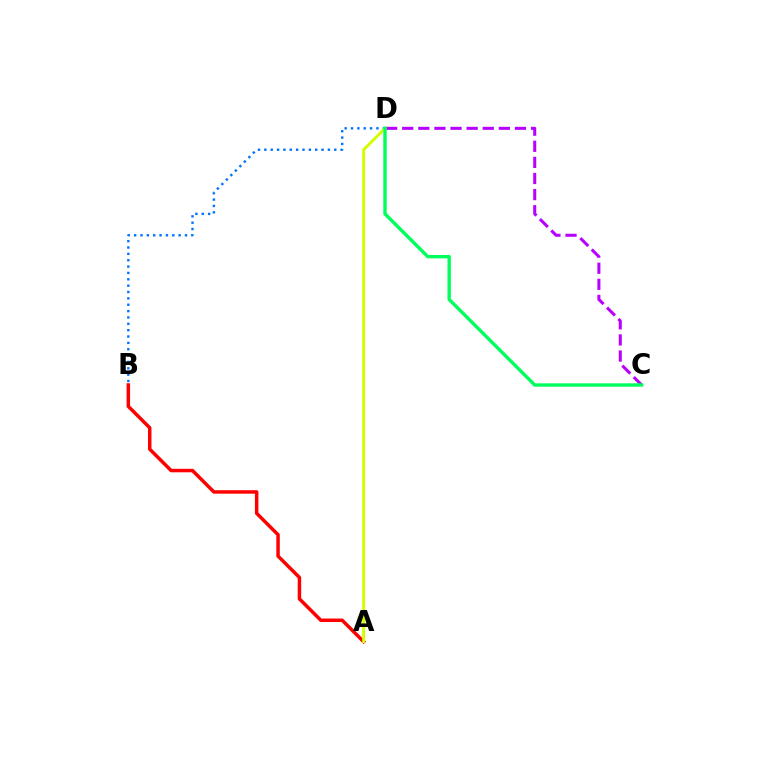{('A', 'B'): [{'color': '#ff0000', 'line_style': 'solid', 'thickness': 2.5}], ('B', 'D'): [{'color': '#0074ff', 'line_style': 'dotted', 'thickness': 1.73}], ('C', 'D'): [{'color': '#b900ff', 'line_style': 'dashed', 'thickness': 2.19}, {'color': '#00ff5c', 'line_style': 'solid', 'thickness': 2.44}], ('A', 'D'): [{'color': '#d1ff00', 'line_style': 'solid', 'thickness': 2.12}]}